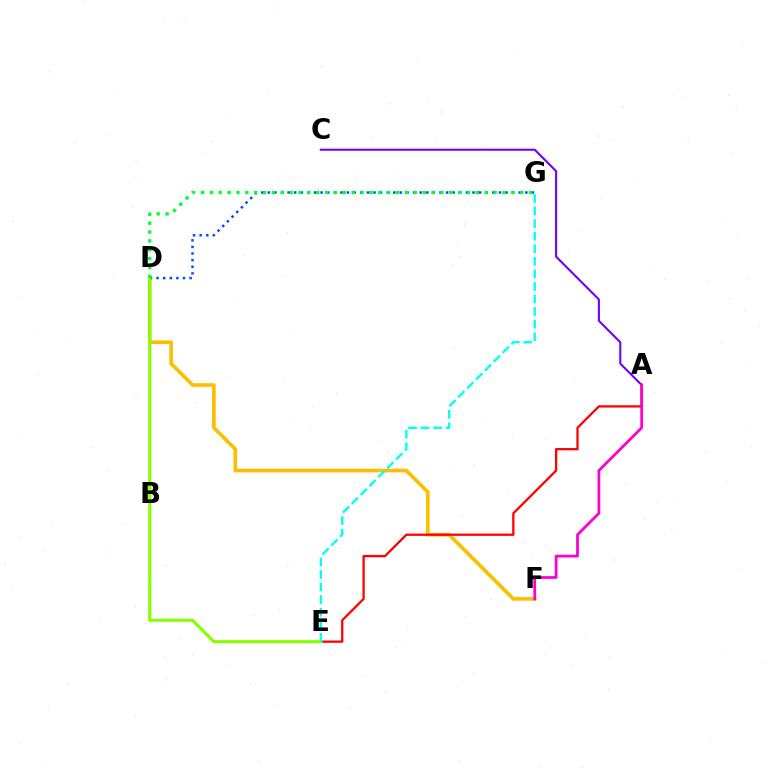{('D', 'F'): [{'color': '#ffbd00', 'line_style': 'solid', 'thickness': 2.62}], ('A', 'C'): [{'color': '#7200ff', 'line_style': 'solid', 'thickness': 1.51}], ('A', 'E'): [{'color': '#ff0000', 'line_style': 'solid', 'thickness': 1.63}], ('D', 'G'): [{'color': '#004bff', 'line_style': 'dotted', 'thickness': 1.79}, {'color': '#00ff39', 'line_style': 'dotted', 'thickness': 2.41}], ('D', 'E'): [{'color': '#84ff00', 'line_style': 'solid', 'thickness': 2.22}], ('E', 'G'): [{'color': '#00fff6', 'line_style': 'dashed', 'thickness': 1.71}], ('A', 'F'): [{'color': '#ff00cf', 'line_style': 'solid', 'thickness': 1.99}]}